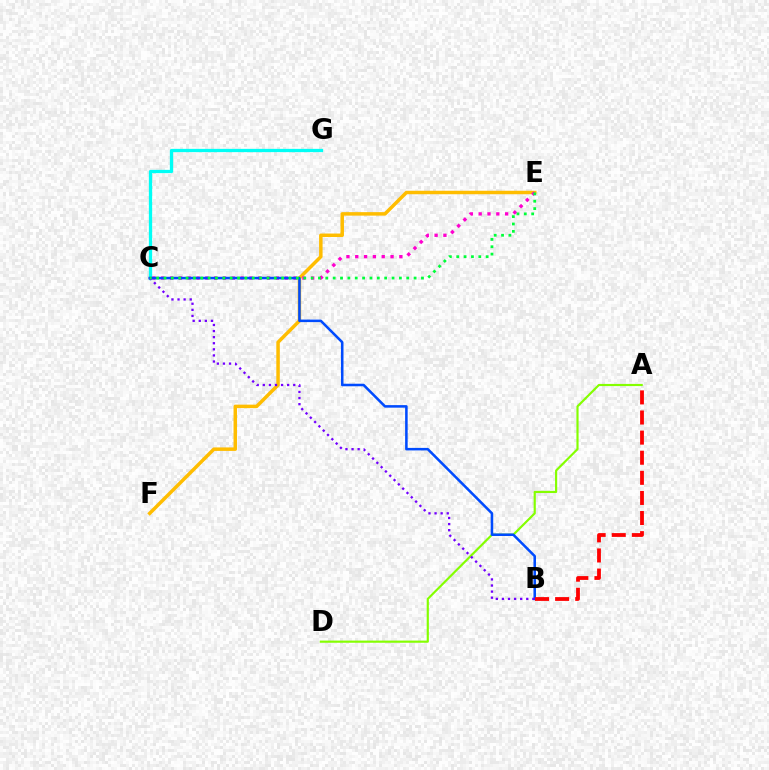{('C', 'G'): [{'color': '#00fff6', 'line_style': 'solid', 'thickness': 2.36}], ('E', 'F'): [{'color': '#ffbd00', 'line_style': 'solid', 'thickness': 2.51}], ('A', 'D'): [{'color': '#84ff00', 'line_style': 'solid', 'thickness': 1.56}], ('C', 'E'): [{'color': '#ff00cf', 'line_style': 'dotted', 'thickness': 2.4}, {'color': '#00ff39', 'line_style': 'dotted', 'thickness': 2.0}], ('B', 'C'): [{'color': '#004bff', 'line_style': 'solid', 'thickness': 1.83}, {'color': '#7200ff', 'line_style': 'dotted', 'thickness': 1.65}], ('A', 'B'): [{'color': '#ff0000', 'line_style': 'dashed', 'thickness': 2.73}]}